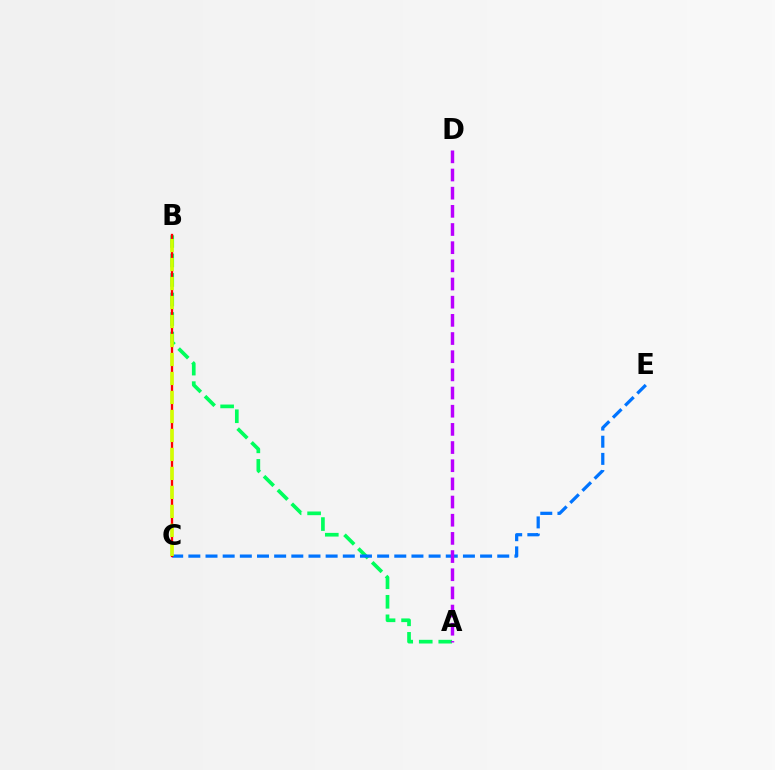{('A', 'B'): [{'color': '#00ff5c', 'line_style': 'dashed', 'thickness': 2.65}], ('C', 'E'): [{'color': '#0074ff', 'line_style': 'dashed', 'thickness': 2.33}], ('B', 'C'): [{'color': '#ff0000', 'line_style': 'solid', 'thickness': 1.68}, {'color': '#d1ff00', 'line_style': 'dashed', 'thickness': 2.58}], ('A', 'D'): [{'color': '#b900ff', 'line_style': 'dashed', 'thickness': 2.47}]}